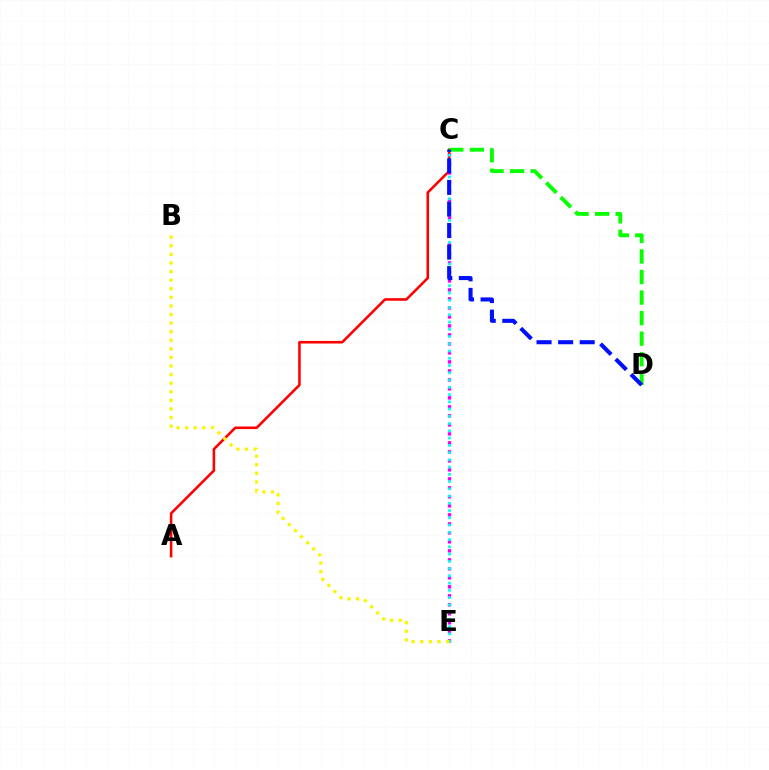{('C', 'E'): [{'color': '#ee00ff', 'line_style': 'dotted', 'thickness': 2.44}, {'color': '#00fff6', 'line_style': 'dotted', 'thickness': 1.97}], ('A', 'C'): [{'color': '#ff0000', 'line_style': 'solid', 'thickness': 1.85}], ('C', 'D'): [{'color': '#08ff00', 'line_style': 'dashed', 'thickness': 2.79}, {'color': '#0010ff', 'line_style': 'dashed', 'thickness': 2.93}], ('B', 'E'): [{'color': '#fcf500', 'line_style': 'dotted', 'thickness': 2.33}]}